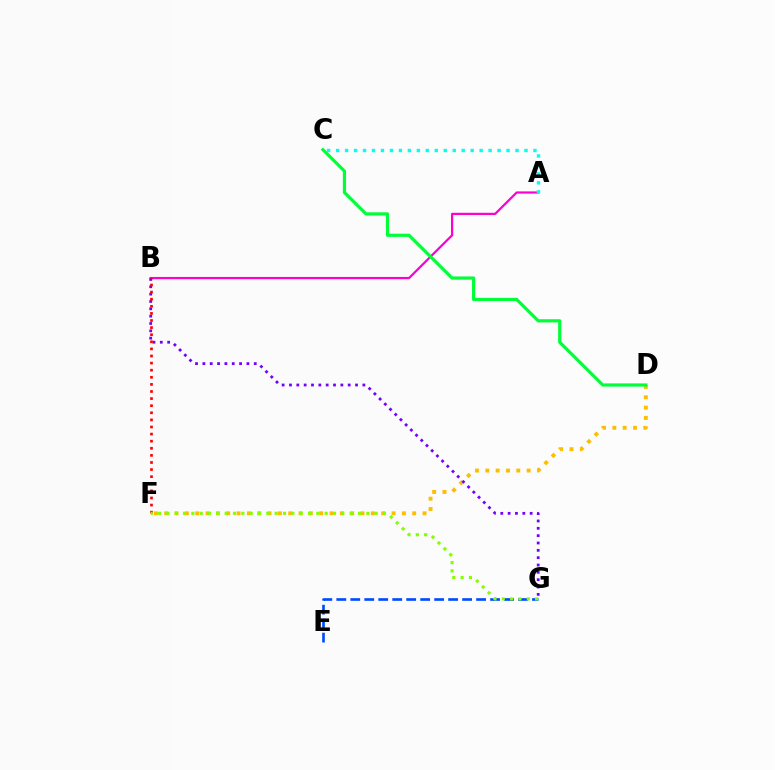{('A', 'B'): [{'color': '#ff00cf', 'line_style': 'solid', 'thickness': 1.6}], ('D', 'F'): [{'color': '#ffbd00', 'line_style': 'dotted', 'thickness': 2.81}], ('E', 'G'): [{'color': '#004bff', 'line_style': 'dashed', 'thickness': 1.9}], ('B', 'G'): [{'color': '#7200ff', 'line_style': 'dotted', 'thickness': 1.99}], ('B', 'F'): [{'color': '#ff0000', 'line_style': 'dotted', 'thickness': 1.93}], ('A', 'C'): [{'color': '#00fff6', 'line_style': 'dotted', 'thickness': 2.44}], ('F', 'G'): [{'color': '#84ff00', 'line_style': 'dotted', 'thickness': 2.26}], ('C', 'D'): [{'color': '#00ff39', 'line_style': 'solid', 'thickness': 2.3}]}